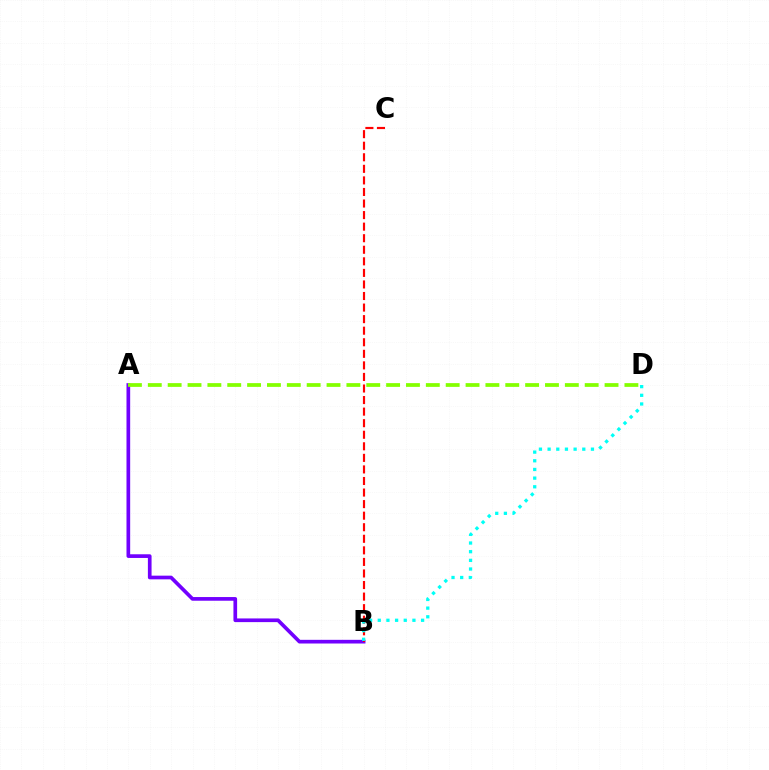{('A', 'B'): [{'color': '#7200ff', 'line_style': 'solid', 'thickness': 2.65}], ('B', 'C'): [{'color': '#ff0000', 'line_style': 'dashed', 'thickness': 1.57}], ('B', 'D'): [{'color': '#00fff6', 'line_style': 'dotted', 'thickness': 2.36}], ('A', 'D'): [{'color': '#84ff00', 'line_style': 'dashed', 'thickness': 2.7}]}